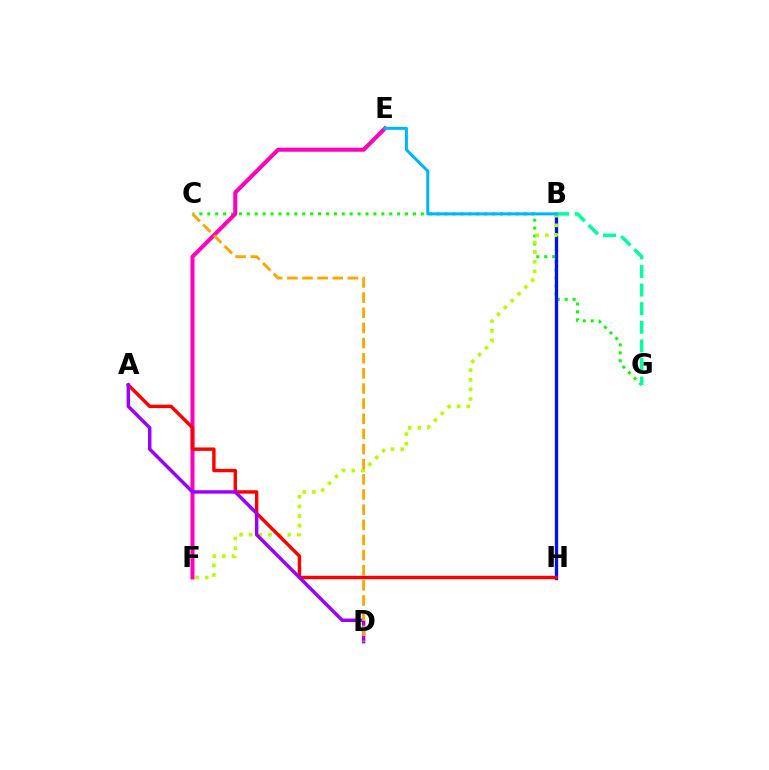{('C', 'G'): [{'color': '#08ff00', 'line_style': 'dotted', 'thickness': 2.15}], ('B', 'H'): [{'color': '#0010ff', 'line_style': 'solid', 'thickness': 2.38}], ('B', 'F'): [{'color': '#b3ff00', 'line_style': 'dotted', 'thickness': 2.62}], ('E', 'F'): [{'color': '#ff00bd', 'line_style': 'solid', 'thickness': 2.9}], ('B', 'G'): [{'color': '#00ff9d', 'line_style': 'dashed', 'thickness': 2.53}], ('A', 'H'): [{'color': '#ff0000', 'line_style': 'solid', 'thickness': 2.45}], ('B', 'E'): [{'color': '#00b5ff', 'line_style': 'solid', 'thickness': 2.17}], ('A', 'D'): [{'color': '#9b00ff', 'line_style': 'solid', 'thickness': 2.48}], ('C', 'D'): [{'color': '#ffa500', 'line_style': 'dashed', 'thickness': 2.06}]}